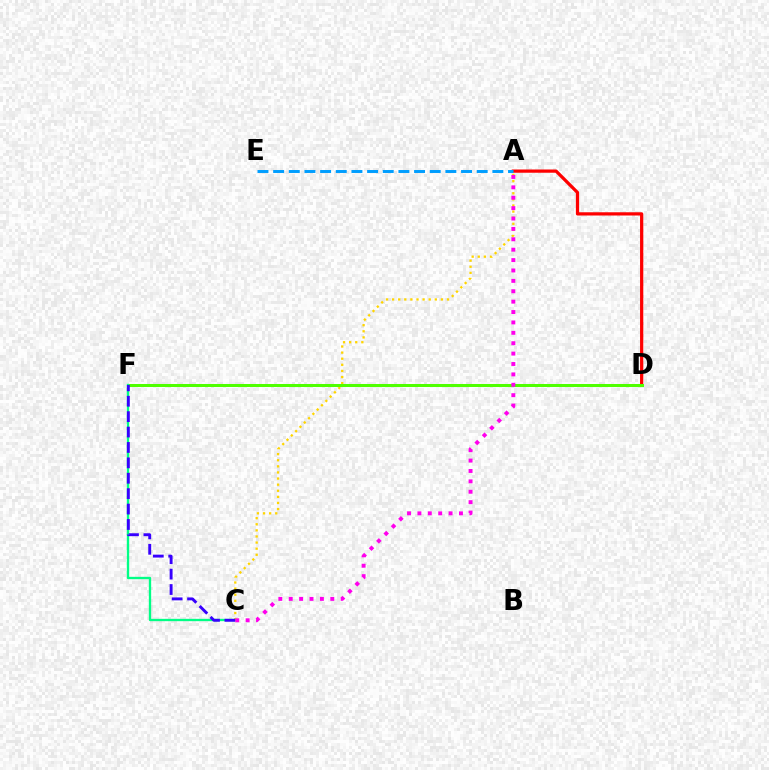{('A', 'D'): [{'color': '#ff0000', 'line_style': 'solid', 'thickness': 2.33}], ('A', 'C'): [{'color': '#ffd500', 'line_style': 'dotted', 'thickness': 1.66}, {'color': '#ff00ed', 'line_style': 'dotted', 'thickness': 2.82}], ('D', 'F'): [{'color': '#4fff00', 'line_style': 'solid', 'thickness': 2.17}], ('C', 'F'): [{'color': '#00ff86', 'line_style': 'solid', 'thickness': 1.68}, {'color': '#3700ff', 'line_style': 'dashed', 'thickness': 2.09}], ('A', 'E'): [{'color': '#009eff', 'line_style': 'dashed', 'thickness': 2.13}]}